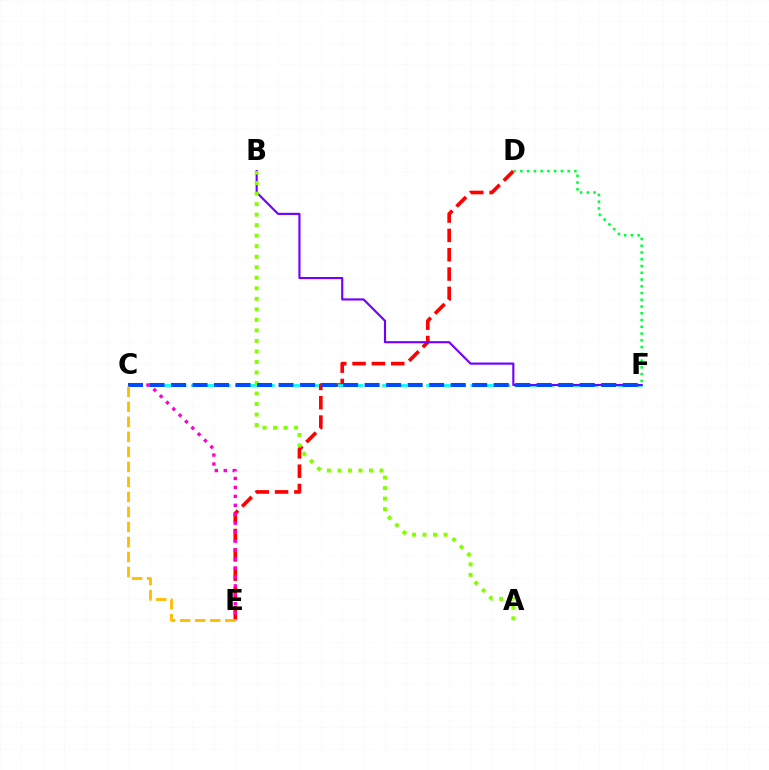{('D', 'E'): [{'color': '#ff0000', 'line_style': 'dashed', 'thickness': 2.63}], ('C', 'F'): [{'color': '#00fff6', 'line_style': 'dashed', 'thickness': 2.0}, {'color': '#004bff', 'line_style': 'dashed', 'thickness': 2.92}], ('C', 'E'): [{'color': '#ff00cf', 'line_style': 'dotted', 'thickness': 2.43}, {'color': '#ffbd00', 'line_style': 'dashed', 'thickness': 2.04}], ('B', 'F'): [{'color': '#7200ff', 'line_style': 'solid', 'thickness': 1.54}], ('A', 'B'): [{'color': '#84ff00', 'line_style': 'dotted', 'thickness': 2.86}], ('D', 'F'): [{'color': '#00ff39', 'line_style': 'dotted', 'thickness': 1.84}]}